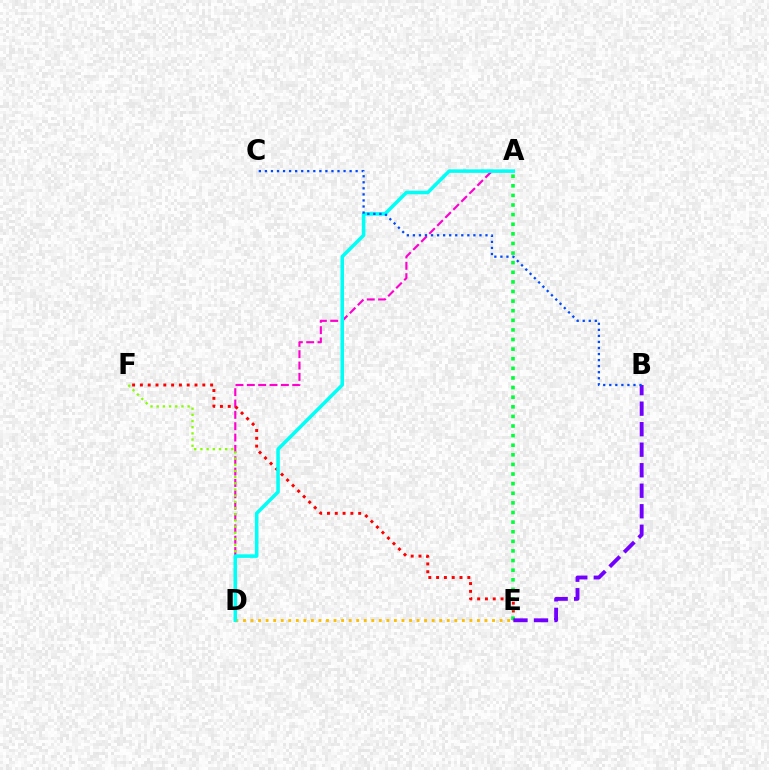{('A', 'D'): [{'color': '#ff00cf', 'line_style': 'dashed', 'thickness': 1.54}, {'color': '#00fff6', 'line_style': 'solid', 'thickness': 2.55}], ('D', 'F'): [{'color': '#84ff00', 'line_style': 'dotted', 'thickness': 1.68}], ('D', 'E'): [{'color': '#ffbd00', 'line_style': 'dotted', 'thickness': 2.05}], ('E', 'F'): [{'color': '#ff0000', 'line_style': 'dotted', 'thickness': 2.12}], ('A', 'E'): [{'color': '#00ff39', 'line_style': 'dotted', 'thickness': 2.61}], ('B', 'E'): [{'color': '#7200ff', 'line_style': 'dashed', 'thickness': 2.79}], ('B', 'C'): [{'color': '#004bff', 'line_style': 'dotted', 'thickness': 1.64}]}